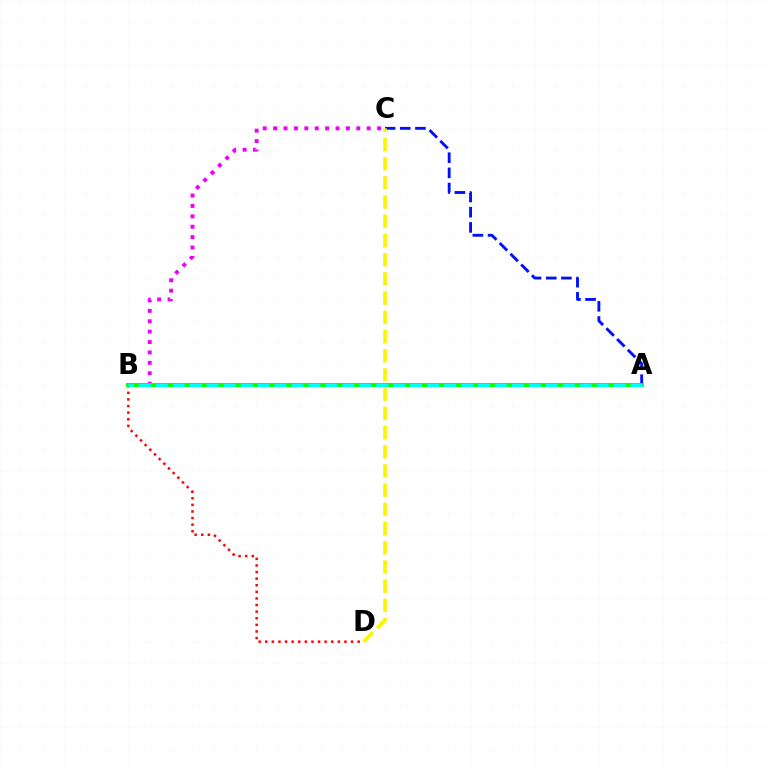{('B', 'C'): [{'color': '#ee00ff', 'line_style': 'dotted', 'thickness': 2.82}], ('A', 'C'): [{'color': '#0010ff', 'line_style': 'dashed', 'thickness': 2.06}], ('C', 'D'): [{'color': '#fcf500', 'line_style': 'dashed', 'thickness': 2.61}], ('B', 'D'): [{'color': '#ff0000', 'line_style': 'dotted', 'thickness': 1.79}], ('A', 'B'): [{'color': '#08ff00', 'line_style': 'solid', 'thickness': 2.84}, {'color': '#00fff6', 'line_style': 'dashed', 'thickness': 2.3}]}